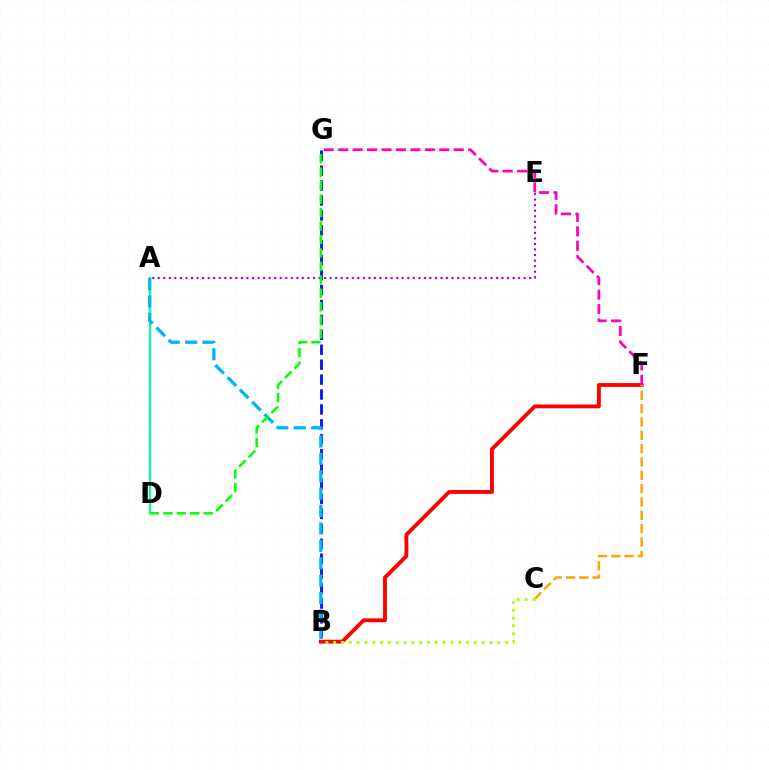{('A', 'D'): [{'color': '#00ff9d', 'line_style': 'solid', 'thickness': 1.55}], ('B', 'F'): [{'color': '#ff0000', 'line_style': 'solid', 'thickness': 2.77}], ('B', 'G'): [{'color': '#0010ff', 'line_style': 'dashed', 'thickness': 2.03}], ('A', 'E'): [{'color': '#9b00ff', 'line_style': 'dotted', 'thickness': 1.51}], ('F', 'G'): [{'color': '#ff00bd', 'line_style': 'dashed', 'thickness': 1.96}], ('A', 'B'): [{'color': '#00b5ff', 'line_style': 'dashed', 'thickness': 2.36}], ('D', 'G'): [{'color': '#08ff00', 'line_style': 'dashed', 'thickness': 1.83}], ('C', 'F'): [{'color': '#ffa500', 'line_style': 'dashed', 'thickness': 1.81}], ('B', 'C'): [{'color': '#b3ff00', 'line_style': 'dotted', 'thickness': 2.12}]}